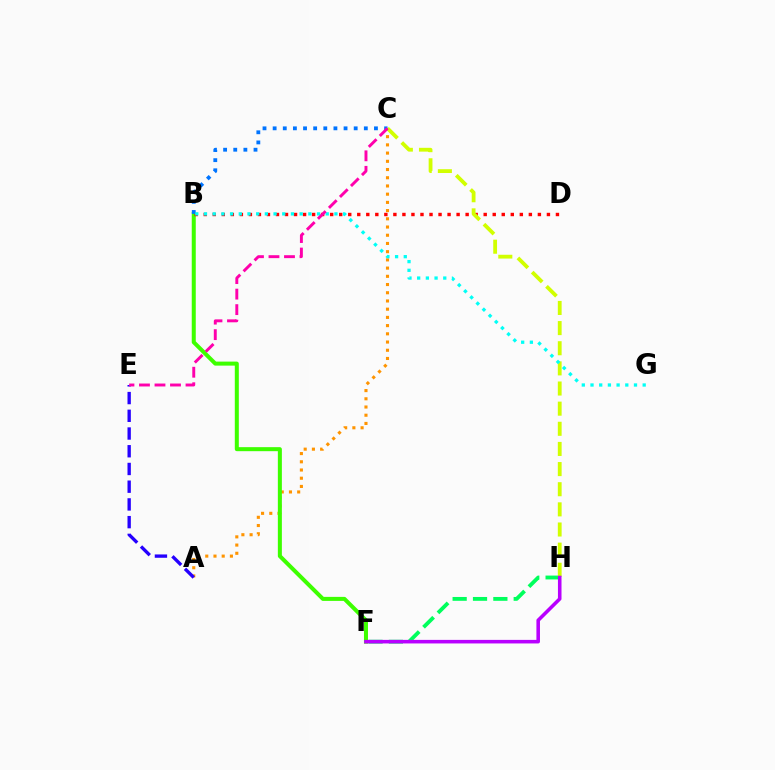{('A', 'C'): [{'color': '#ff9400', 'line_style': 'dotted', 'thickness': 2.23}], ('A', 'E'): [{'color': '#2500ff', 'line_style': 'dashed', 'thickness': 2.41}], ('B', 'F'): [{'color': '#3dff00', 'line_style': 'solid', 'thickness': 2.89}], ('B', 'D'): [{'color': '#ff0000', 'line_style': 'dotted', 'thickness': 2.45}], ('F', 'H'): [{'color': '#00ff5c', 'line_style': 'dashed', 'thickness': 2.77}, {'color': '#b900ff', 'line_style': 'solid', 'thickness': 2.57}], ('C', 'H'): [{'color': '#d1ff00', 'line_style': 'dashed', 'thickness': 2.74}], ('B', 'C'): [{'color': '#0074ff', 'line_style': 'dotted', 'thickness': 2.75}], ('B', 'G'): [{'color': '#00fff6', 'line_style': 'dotted', 'thickness': 2.36}], ('C', 'E'): [{'color': '#ff00ac', 'line_style': 'dashed', 'thickness': 2.11}]}